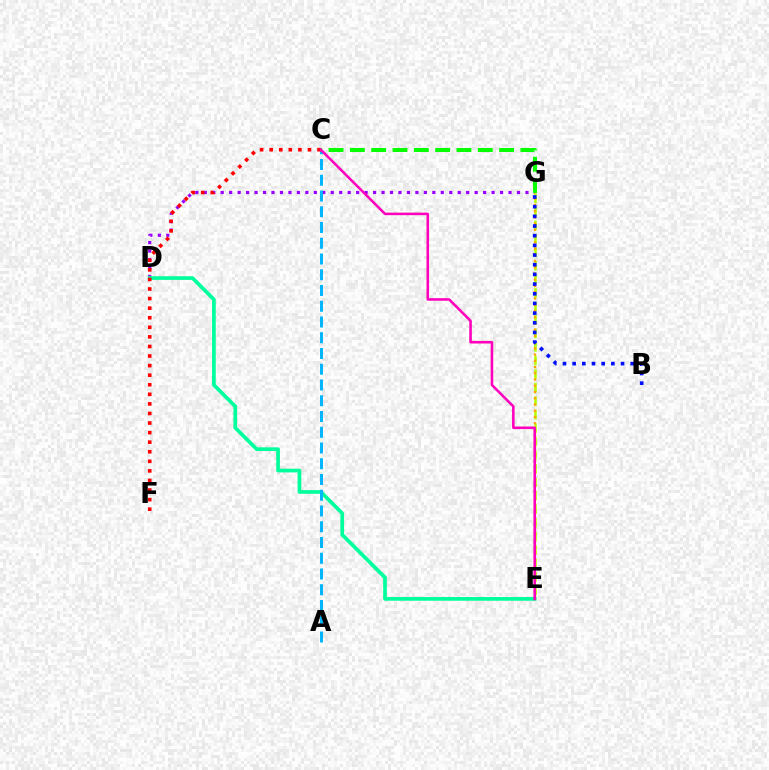{('D', 'G'): [{'color': '#9b00ff', 'line_style': 'dotted', 'thickness': 2.3}], ('C', 'G'): [{'color': '#08ff00', 'line_style': 'dashed', 'thickness': 2.9}], ('D', 'E'): [{'color': '#00ff9d', 'line_style': 'solid', 'thickness': 2.66}], ('A', 'C'): [{'color': '#00b5ff', 'line_style': 'dashed', 'thickness': 2.14}], ('C', 'F'): [{'color': '#ff0000', 'line_style': 'dotted', 'thickness': 2.6}], ('E', 'G'): [{'color': '#b3ff00', 'line_style': 'dashed', 'thickness': 1.84}, {'color': '#ffa500', 'line_style': 'dotted', 'thickness': 1.69}], ('B', 'G'): [{'color': '#0010ff', 'line_style': 'dotted', 'thickness': 2.63}], ('C', 'E'): [{'color': '#ff00bd', 'line_style': 'solid', 'thickness': 1.85}]}